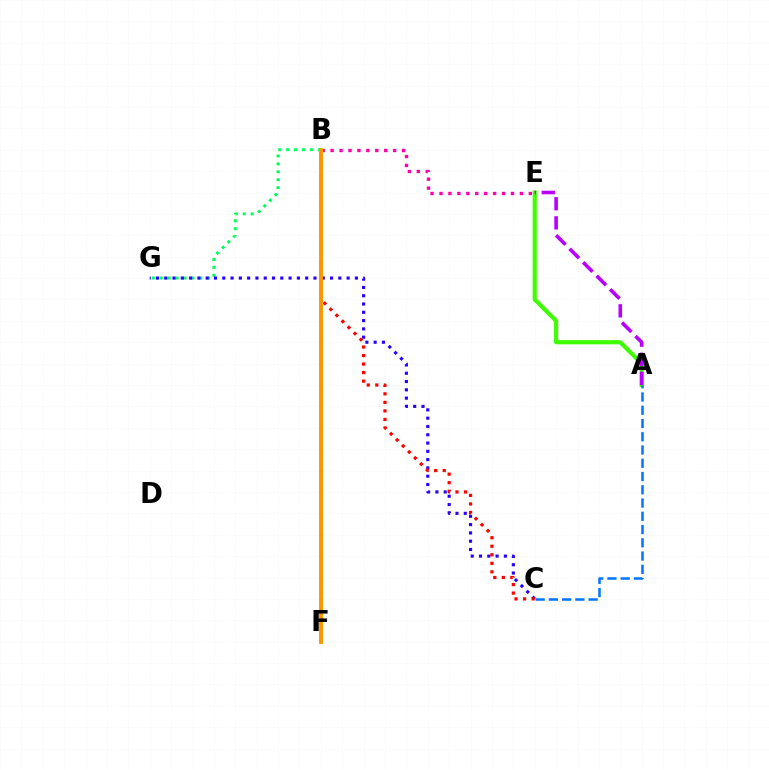{('B', 'E'): [{'color': '#ff00ac', 'line_style': 'dotted', 'thickness': 2.43}], ('B', 'G'): [{'color': '#00ff5c', 'line_style': 'dotted', 'thickness': 2.15}], ('A', 'E'): [{'color': '#3dff00', 'line_style': 'solid', 'thickness': 3.0}, {'color': '#b900ff', 'line_style': 'dashed', 'thickness': 2.59}], ('B', 'F'): [{'color': '#00fff6', 'line_style': 'dotted', 'thickness': 2.58}, {'color': '#d1ff00', 'line_style': 'solid', 'thickness': 2.57}, {'color': '#ff9400', 'line_style': 'solid', 'thickness': 2.71}], ('C', 'G'): [{'color': '#2500ff', 'line_style': 'dotted', 'thickness': 2.25}], ('B', 'C'): [{'color': '#ff0000', 'line_style': 'dotted', 'thickness': 2.32}], ('A', 'C'): [{'color': '#0074ff', 'line_style': 'dashed', 'thickness': 1.8}]}